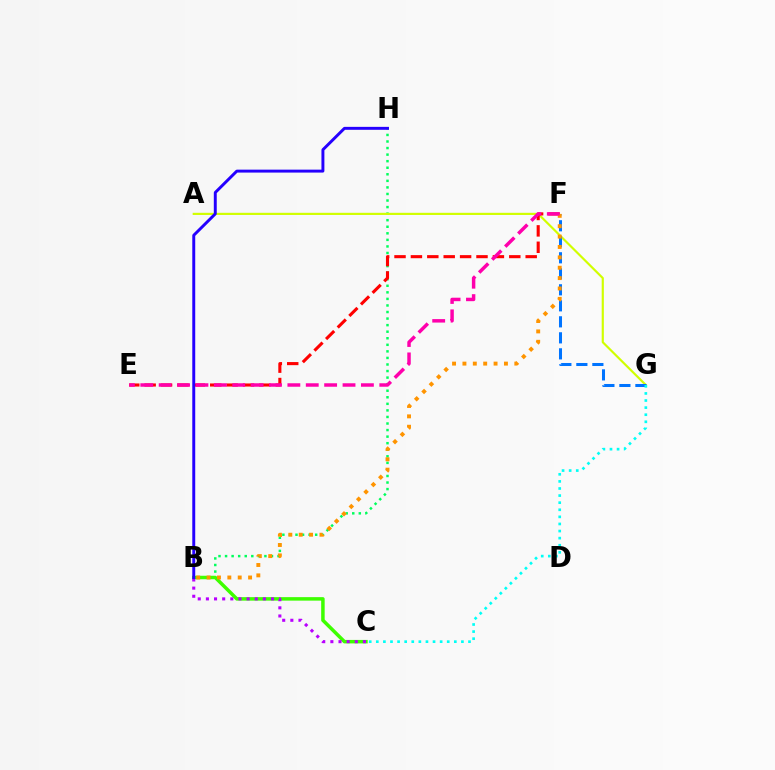{('B', 'H'): [{'color': '#00ff5c', 'line_style': 'dotted', 'thickness': 1.78}, {'color': '#2500ff', 'line_style': 'solid', 'thickness': 2.12}], ('A', 'G'): [{'color': '#d1ff00', 'line_style': 'solid', 'thickness': 1.56}], ('F', 'G'): [{'color': '#0074ff', 'line_style': 'dashed', 'thickness': 2.17}], ('C', 'G'): [{'color': '#00fff6', 'line_style': 'dotted', 'thickness': 1.93}], ('B', 'C'): [{'color': '#3dff00', 'line_style': 'solid', 'thickness': 2.51}, {'color': '#b900ff', 'line_style': 'dotted', 'thickness': 2.21}], ('E', 'F'): [{'color': '#ff0000', 'line_style': 'dashed', 'thickness': 2.23}, {'color': '#ff00ac', 'line_style': 'dashed', 'thickness': 2.5}], ('B', 'F'): [{'color': '#ff9400', 'line_style': 'dotted', 'thickness': 2.82}]}